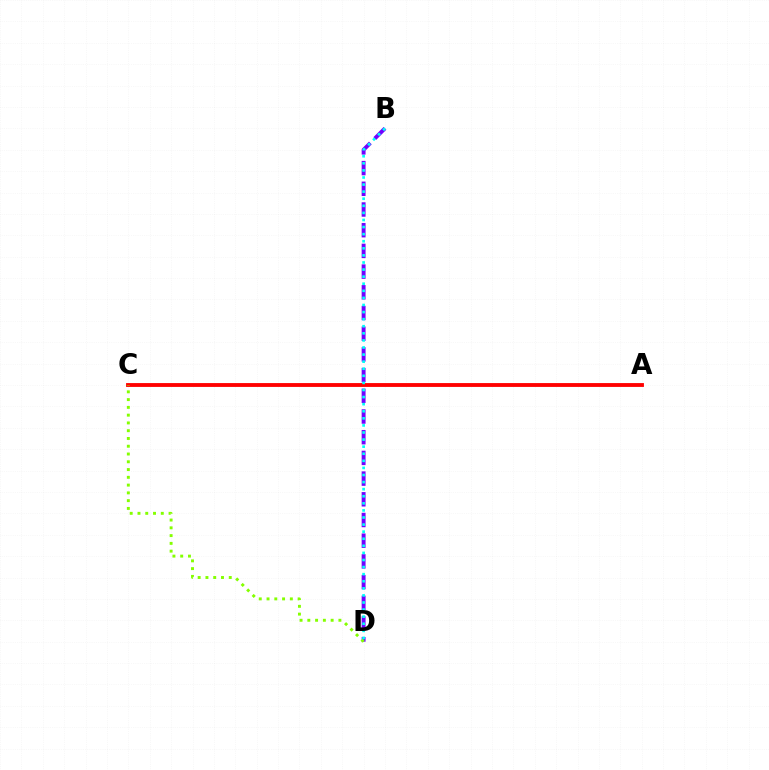{('A', 'C'): [{'color': '#ff0000', 'line_style': 'solid', 'thickness': 2.77}], ('B', 'D'): [{'color': '#7200ff', 'line_style': 'dashed', 'thickness': 2.81}, {'color': '#00fff6', 'line_style': 'dotted', 'thickness': 1.92}], ('C', 'D'): [{'color': '#84ff00', 'line_style': 'dotted', 'thickness': 2.11}]}